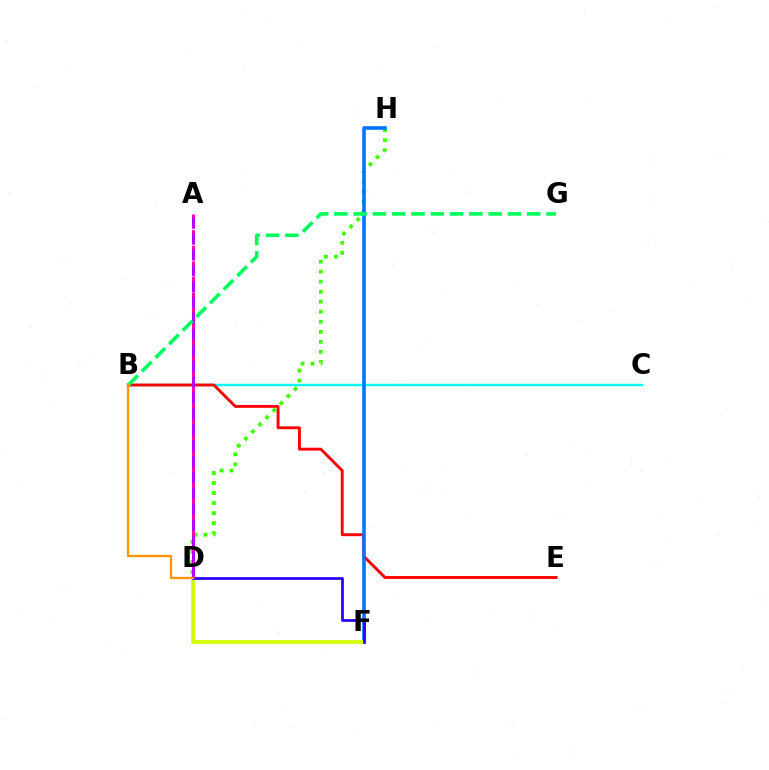{('B', 'C'): [{'color': '#00fff6', 'line_style': 'solid', 'thickness': 1.71}], ('D', 'H'): [{'color': '#3dff00', 'line_style': 'dotted', 'thickness': 2.72}], ('B', 'E'): [{'color': '#ff0000', 'line_style': 'solid', 'thickness': 2.08}], ('F', 'H'): [{'color': '#0074ff', 'line_style': 'solid', 'thickness': 2.59}], ('D', 'F'): [{'color': '#d1ff00', 'line_style': 'solid', 'thickness': 2.71}, {'color': '#2500ff', 'line_style': 'solid', 'thickness': 1.96}], ('A', 'D'): [{'color': '#ff00ac', 'line_style': 'dashed', 'thickness': 2.12}, {'color': '#b900ff', 'line_style': 'dashed', 'thickness': 2.16}], ('B', 'G'): [{'color': '#00ff5c', 'line_style': 'dashed', 'thickness': 2.62}], ('B', 'D'): [{'color': '#ff9400', 'line_style': 'solid', 'thickness': 1.66}]}